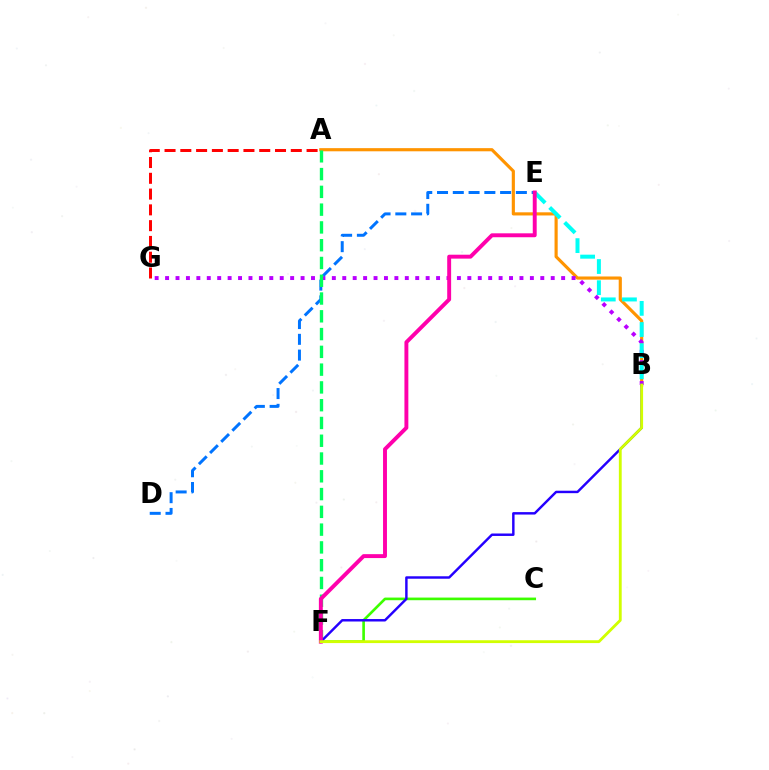{('A', 'B'): [{'color': '#ff9400', 'line_style': 'solid', 'thickness': 2.27}], ('B', 'G'): [{'color': '#b900ff', 'line_style': 'dotted', 'thickness': 2.83}], ('D', 'E'): [{'color': '#0074ff', 'line_style': 'dashed', 'thickness': 2.14}], ('B', 'E'): [{'color': '#00fff6', 'line_style': 'dashed', 'thickness': 2.87}], ('A', 'F'): [{'color': '#00ff5c', 'line_style': 'dashed', 'thickness': 2.41}], ('C', 'F'): [{'color': '#3dff00', 'line_style': 'solid', 'thickness': 1.9}], ('B', 'F'): [{'color': '#2500ff', 'line_style': 'solid', 'thickness': 1.76}, {'color': '#d1ff00', 'line_style': 'solid', 'thickness': 2.04}], ('E', 'F'): [{'color': '#ff00ac', 'line_style': 'solid', 'thickness': 2.82}], ('A', 'G'): [{'color': '#ff0000', 'line_style': 'dashed', 'thickness': 2.14}]}